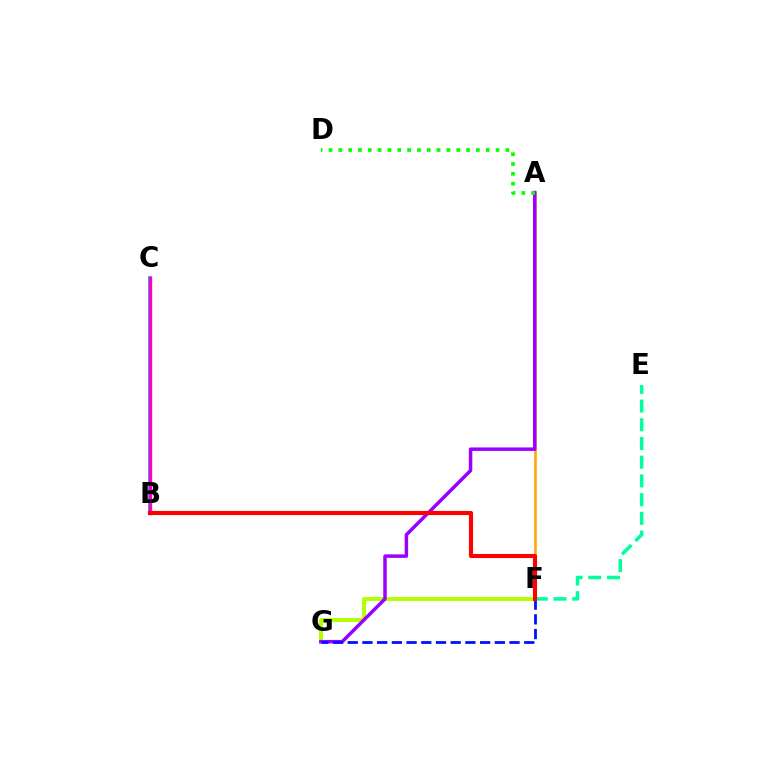{('A', 'F'): [{'color': '#ffa500', 'line_style': 'solid', 'thickness': 1.83}], ('E', 'F'): [{'color': '#00ff9d', 'line_style': 'dashed', 'thickness': 2.54}], ('B', 'C'): [{'color': '#00b5ff', 'line_style': 'solid', 'thickness': 2.75}, {'color': '#ff00bd', 'line_style': 'solid', 'thickness': 2.41}], ('F', 'G'): [{'color': '#b3ff00', 'line_style': 'solid', 'thickness': 2.84}, {'color': '#0010ff', 'line_style': 'dashed', 'thickness': 2.0}], ('A', 'G'): [{'color': '#9b00ff', 'line_style': 'solid', 'thickness': 2.51}], ('A', 'D'): [{'color': '#08ff00', 'line_style': 'dotted', 'thickness': 2.67}], ('B', 'F'): [{'color': '#ff0000', 'line_style': 'solid', 'thickness': 2.96}]}